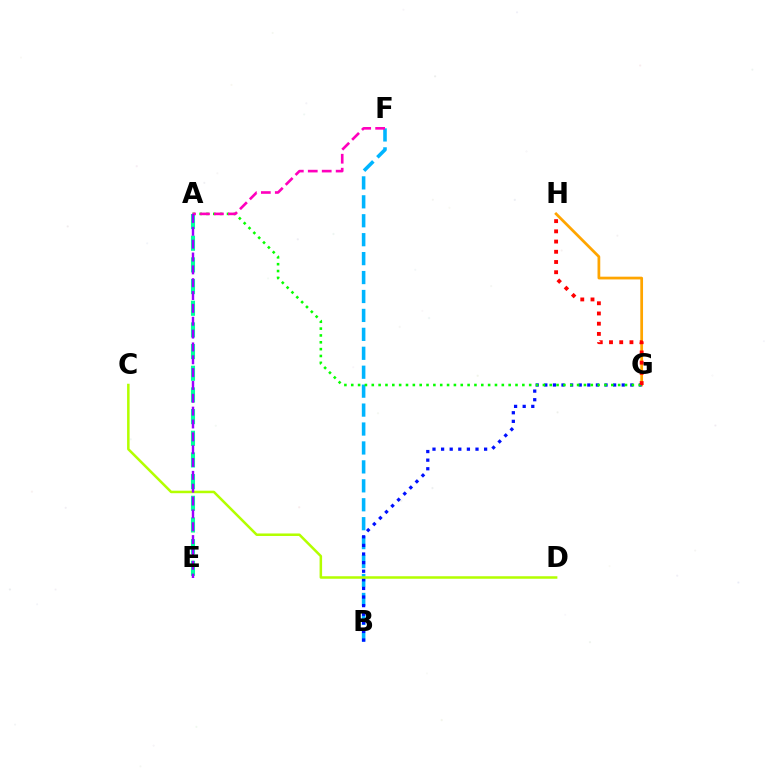{('A', 'E'): [{'color': '#00ff9d', 'line_style': 'dashed', 'thickness': 2.94}, {'color': '#9b00ff', 'line_style': 'dashed', 'thickness': 1.74}], ('B', 'F'): [{'color': '#00b5ff', 'line_style': 'dashed', 'thickness': 2.57}], ('G', 'H'): [{'color': '#ffa500', 'line_style': 'solid', 'thickness': 1.98}, {'color': '#ff0000', 'line_style': 'dotted', 'thickness': 2.78}], ('B', 'G'): [{'color': '#0010ff', 'line_style': 'dotted', 'thickness': 2.34}], ('A', 'G'): [{'color': '#08ff00', 'line_style': 'dotted', 'thickness': 1.86}], ('A', 'F'): [{'color': '#ff00bd', 'line_style': 'dashed', 'thickness': 1.89}], ('C', 'D'): [{'color': '#b3ff00', 'line_style': 'solid', 'thickness': 1.81}]}